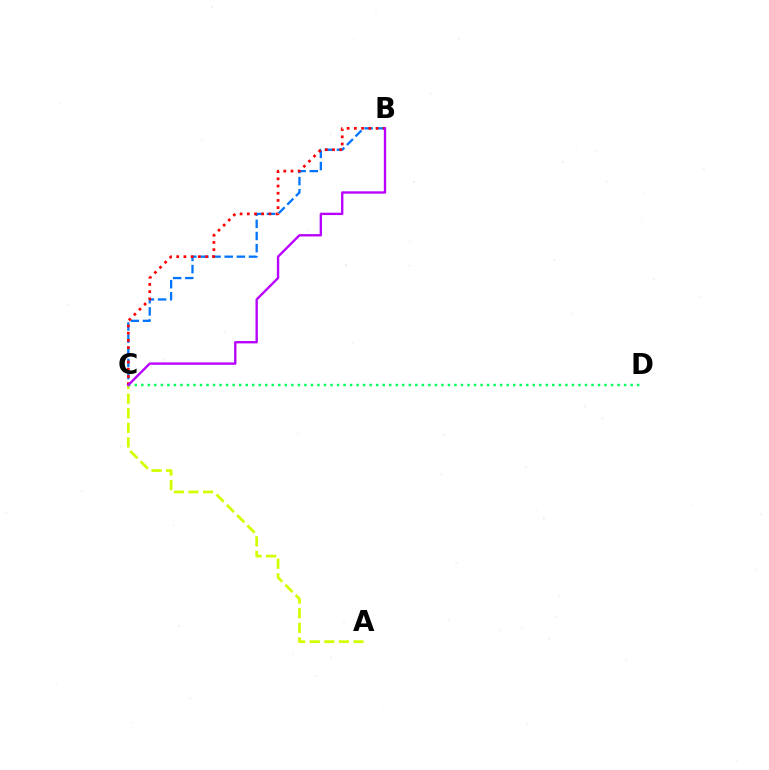{('B', 'C'): [{'color': '#0074ff', 'line_style': 'dashed', 'thickness': 1.65}, {'color': '#ff0000', 'line_style': 'dotted', 'thickness': 1.96}, {'color': '#b900ff', 'line_style': 'solid', 'thickness': 1.69}], ('A', 'C'): [{'color': '#d1ff00', 'line_style': 'dashed', 'thickness': 1.98}], ('C', 'D'): [{'color': '#00ff5c', 'line_style': 'dotted', 'thickness': 1.77}]}